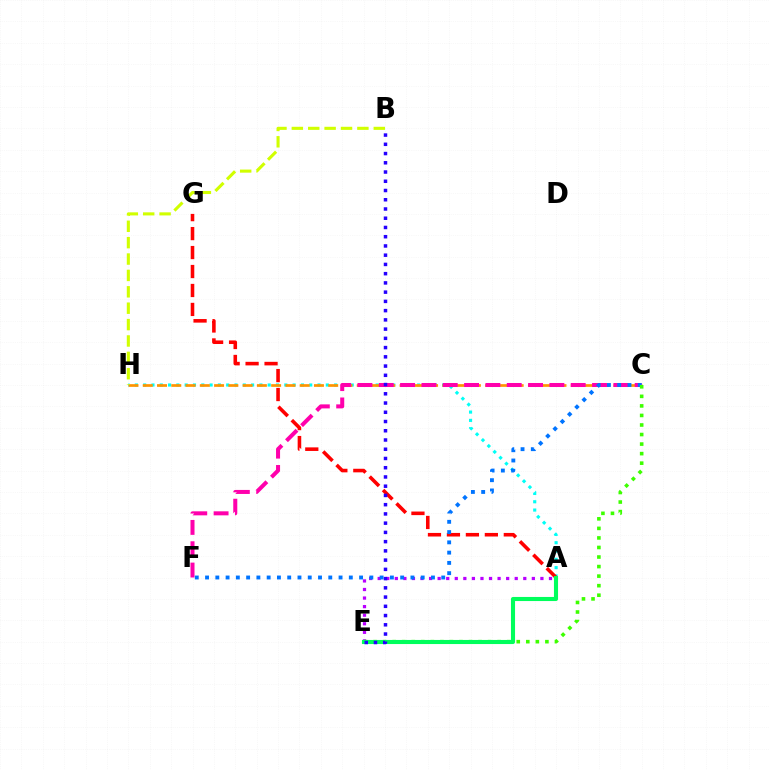{('A', 'H'): [{'color': '#00fff6', 'line_style': 'dotted', 'thickness': 2.26}], ('C', 'H'): [{'color': '#ff9400', 'line_style': 'dashed', 'thickness': 1.94}], ('A', 'E'): [{'color': '#b900ff', 'line_style': 'dotted', 'thickness': 2.33}, {'color': '#00ff5c', 'line_style': 'solid', 'thickness': 2.95}], ('C', 'F'): [{'color': '#ff00ac', 'line_style': 'dashed', 'thickness': 2.9}, {'color': '#0074ff', 'line_style': 'dotted', 'thickness': 2.79}], ('A', 'G'): [{'color': '#ff0000', 'line_style': 'dashed', 'thickness': 2.58}], ('C', 'E'): [{'color': '#3dff00', 'line_style': 'dotted', 'thickness': 2.59}], ('B', 'E'): [{'color': '#2500ff', 'line_style': 'dotted', 'thickness': 2.51}], ('B', 'H'): [{'color': '#d1ff00', 'line_style': 'dashed', 'thickness': 2.23}]}